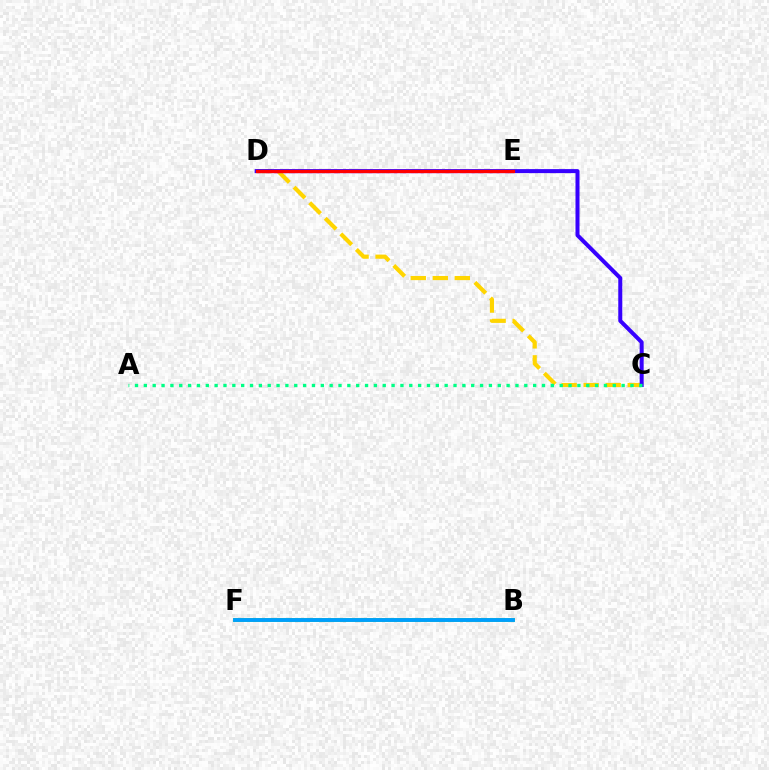{('C', 'D'): [{'color': '#ffd500', 'line_style': 'dashed', 'thickness': 2.99}, {'color': '#3700ff', 'line_style': 'solid', 'thickness': 2.89}], ('D', 'E'): [{'color': '#ff00ed', 'line_style': 'dotted', 'thickness': 2.32}, {'color': '#ff0000', 'line_style': 'solid', 'thickness': 2.34}], ('B', 'F'): [{'color': '#4fff00', 'line_style': 'solid', 'thickness': 2.66}, {'color': '#009eff', 'line_style': 'solid', 'thickness': 2.77}], ('A', 'C'): [{'color': '#00ff86', 'line_style': 'dotted', 'thickness': 2.4}]}